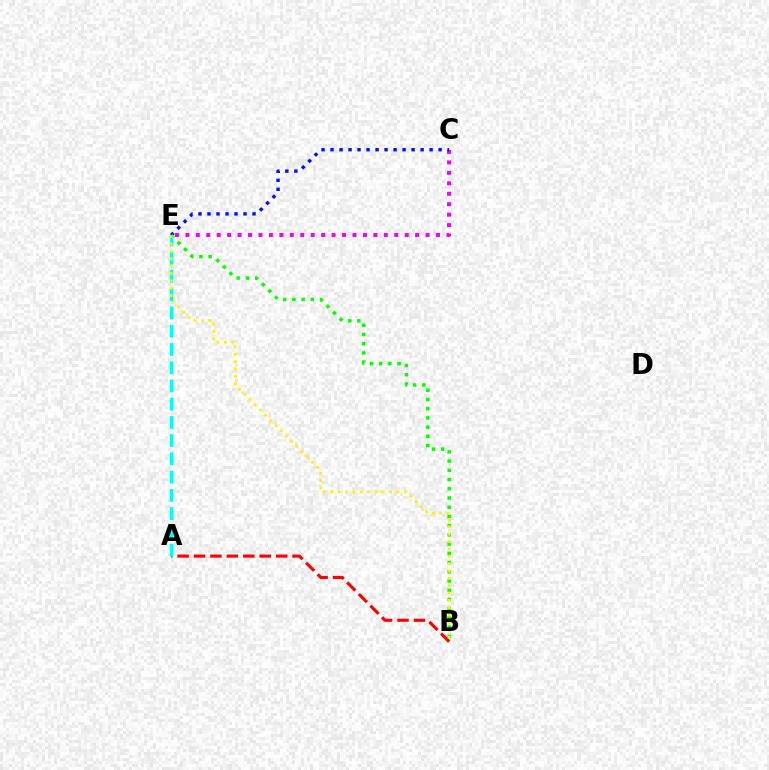{('A', 'B'): [{'color': '#ff0000', 'line_style': 'dashed', 'thickness': 2.23}], ('C', 'E'): [{'color': '#ee00ff', 'line_style': 'dotted', 'thickness': 2.84}, {'color': '#0010ff', 'line_style': 'dotted', 'thickness': 2.45}], ('B', 'E'): [{'color': '#08ff00', 'line_style': 'dotted', 'thickness': 2.51}, {'color': '#fcf500', 'line_style': 'dotted', 'thickness': 2.0}], ('A', 'E'): [{'color': '#00fff6', 'line_style': 'dashed', 'thickness': 2.48}]}